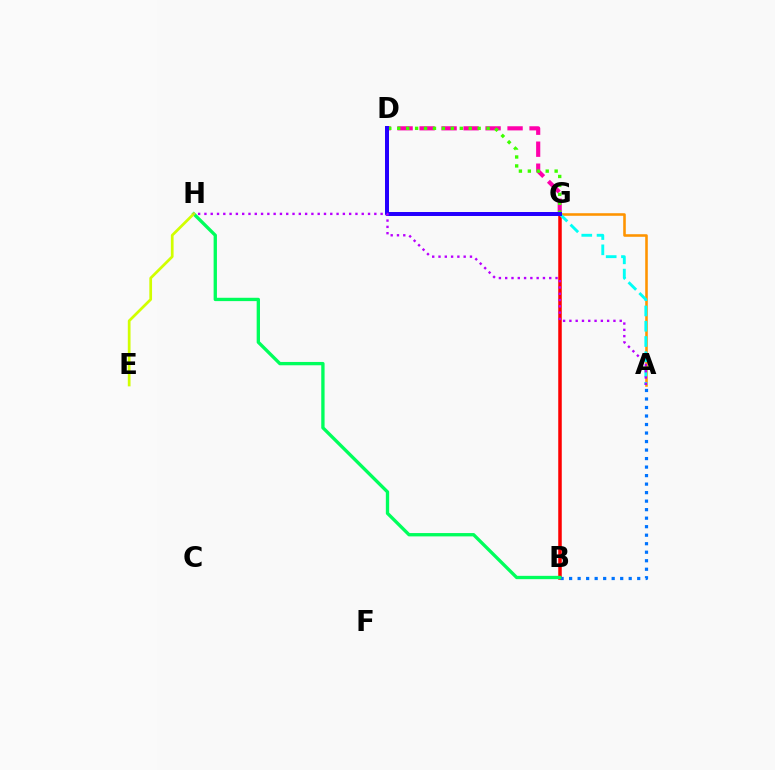{('B', 'G'): [{'color': '#ff0000', 'line_style': 'solid', 'thickness': 2.53}], ('A', 'B'): [{'color': '#0074ff', 'line_style': 'dotted', 'thickness': 2.31}], ('B', 'H'): [{'color': '#00ff5c', 'line_style': 'solid', 'thickness': 2.4}], ('D', 'G'): [{'color': '#ff00ac', 'line_style': 'dashed', 'thickness': 2.99}, {'color': '#3dff00', 'line_style': 'dotted', 'thickness': 2.43}, {'color': '#2500ff', 'line_style': 'solid', 'thickness': 2.87}], ('E', 'H'): [{'color': '#d1ff00', 'line_style': 'solid', 'thickness': 1.96}], ('A', 'G'): [{'color': '#ff9400', 'line_style': 'solid', 'thickness': 1.85}, {'color': '#00fff6', 'line_style': 'dashed', 'thickness': 2.07}], ('A', 'H'): [{'color': '#b900ff', 'line_style': 'dotted', 'thickness': 1.71}]}